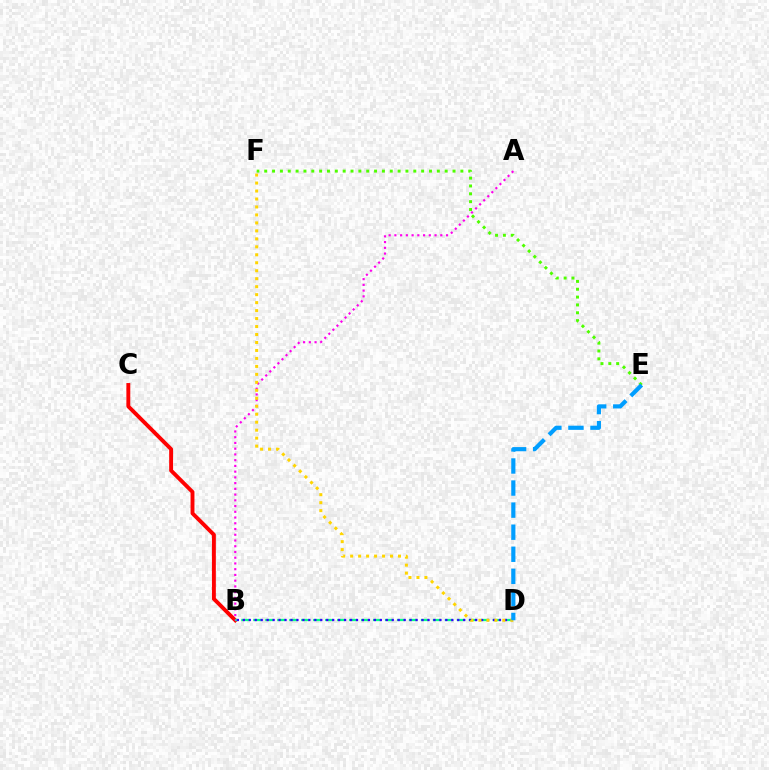{('B', 'C'): [{'color': '#ff0000', 'line_style': 'solid', 'thickness': 2.81}], ('B', 'D'): [{'color': '#00ff86', 'line_style': 'dashed', 'thickness': 1.63}, {'color': '#3700ff', 'line_style': 'dotted', 'thickness': 1.62}], ('A', 'B'): [{'color': '#ff00ed', 'line_style': 'dotted', 'thickness': 1.56}], ('D', 'F'): [{'color': '#ffd500', 'line_style': 'dotted', 'thickness': 2.17}], ('E', 'F'): [{'color': '#4fff00', 'line_style': 'dotted', 'thickness': 2.13}], ('D', 'E'): [{'color': '#009eff', 'line_style': 'dashed', 'thickness': 3.0}]}